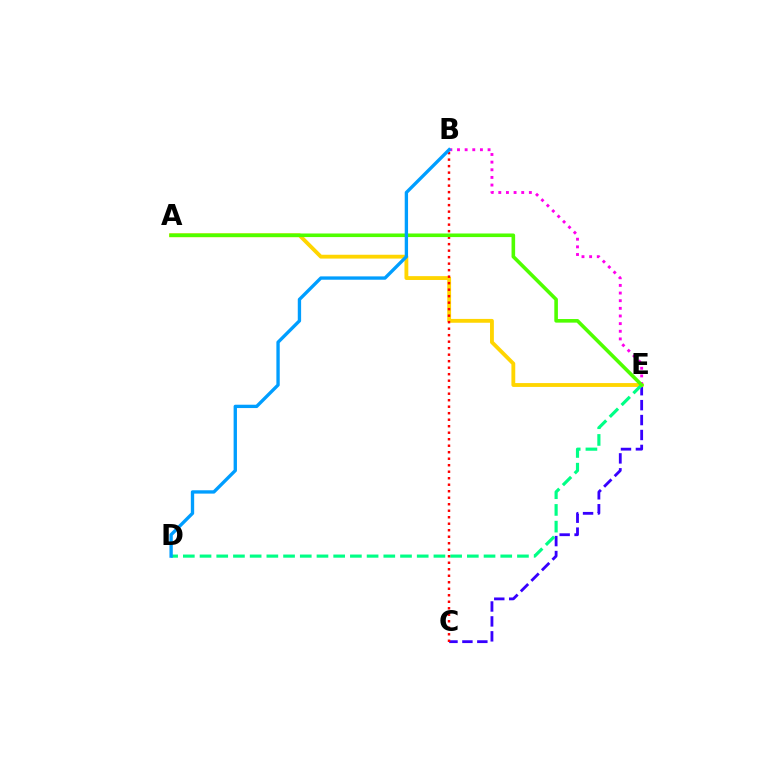{('C', 'E'): [{'color': '#3700ff', 'line_style': 'dashed', 'thickness': 2.03}], ('A', 'E'): [{'color': '#ffd500', 'line_style': 'solid', 'thickness': 2.77}, {'color': '#4fff00', 'line_style': 'solid', 'thickness': 2.59}], ('D', 'E'): [{'color': '#00ff86', 'line_style': 'dashed', 'thickness': 2.27}], ('B', 'E'): [{'color': '#ff00ed', 'line_style': 'dotted', 'thickness': 2.08}], ('B', 'C'): [{'color': '#ff0000', 'line_style': 'dotted', 'thickness': 1.77}], ('B', 'D'): [{'color': '#009eff', 'line_style': 'solid', 'thickness': 2.41}]}